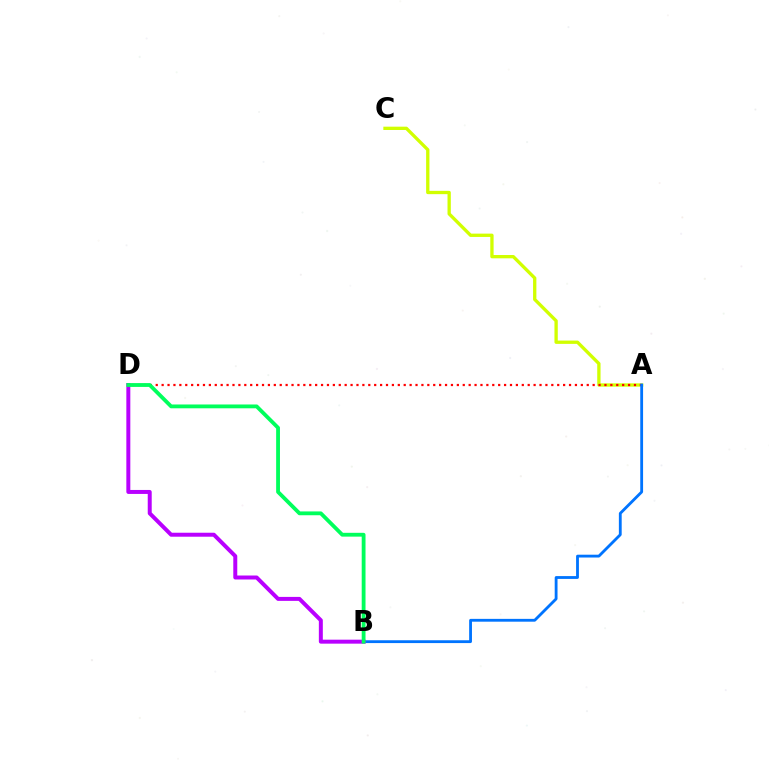{('A', 'C'): [{'color': '#d1ff00', 'line_style': 'solid', 'thickness': 2.39}], ('A', 'D'): [{'color': '#ff0000', 'line_style': 'dotted', 'thickness': 1.6}], ('A', 'B'): [{'color': '#0074ff', 'line_style': 'solid', 'thickness': 2.03}], ('B', 'D'): [{'color': '#b900ff', 'line_style': 'solid', 'thickness': 2.86}, {'color': '#00ff5c', 'line_style': 'solid', 'thickness': 2.75}]}